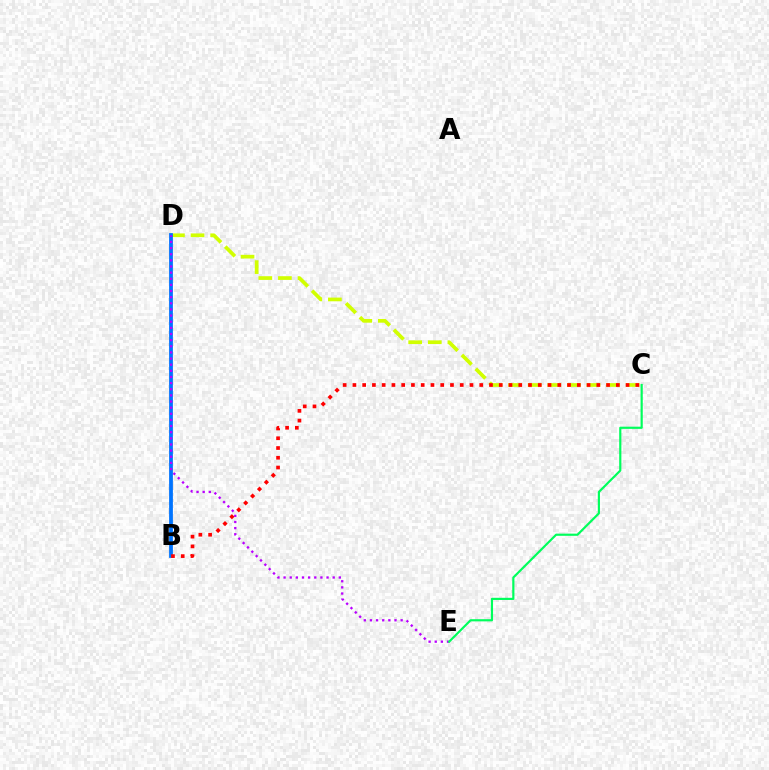{('C', 'D'): [{'color': '#d1ff00', 'line_style': 'dashed', 'thickness': 2.66}], ('B', 'D'): [{'color': '#0074ff', 'line_style': 'solid', 'thickness': 2.72}], ('D', 'E'): [{'color': '#b900ff', 'line_style': 'dotted', 'thickness': 1.67}], ('C', 'E'): [{'color': '#00ff5c', 'line_style': 'solid', 'thickness': 1.57}], ('B', 'C'): [{'color': '#ff0000', 'line_style': 'dotted', 'thickness': 2.65}]}